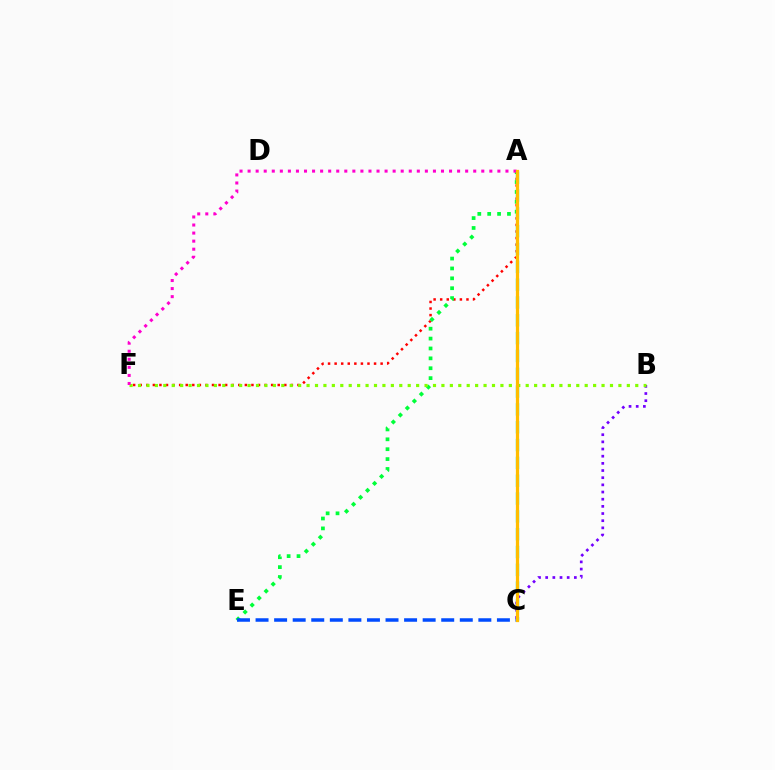{('A', 'F'): [{'color': '#ff0000', 'line_style': 'dotted', 'thickness': 1.79}, {'color': '#ff00cf', 'line_style': 'dotted', 'thickness': 2.19}], ('A', 'C'): [{'color': '#00fff6', 'line_style': 'dashed', 'thickness': 2.42}, {'color': '#ffbd00', 'line_style': 'solid', 'thickness': 2.33}], ('A', 'E'): [{'color': '#00ff39', 'line_style': 'dotted', 'thickness': 2.69}], ('C', 'E'): [{'color': '#004bff', 'line_style': 'dashed', 'thickness': 2.52}], ('B', 'C'): [{'color': '#7200ff', 'line_style': 'dotted', 'thickness': 1.95}], ('B', 'F'): [{'color': '#84ff00', 'line_style': 'dotted', 'thickness': 2.29}]}